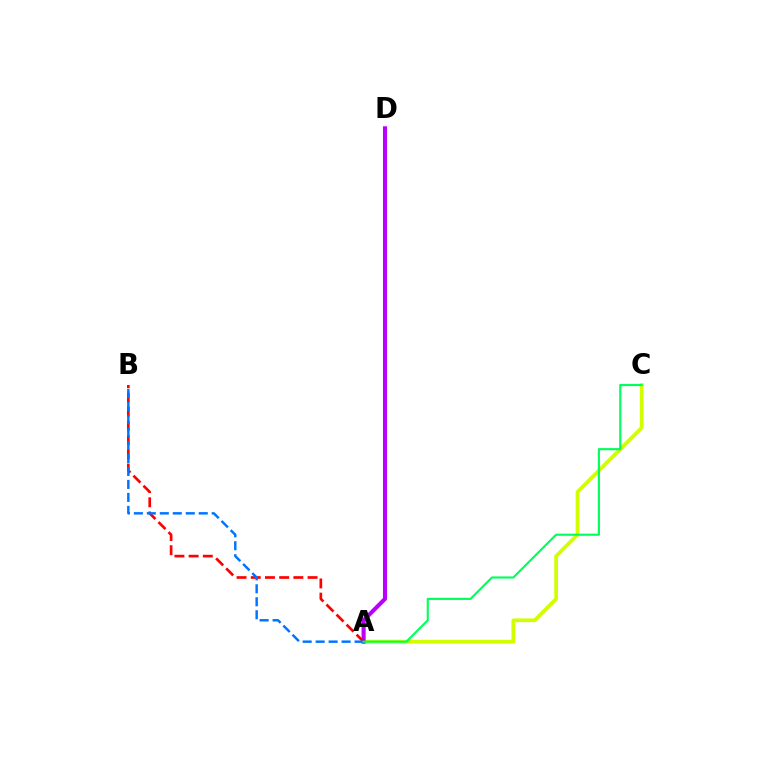{('A', 'C'): [{'color': '#d1ff00', 'line_style': 'solid', 'thickness': 2.68}, {'color': '#00ff5c', 'line_style': 'solid', 'thickness': 1.54}], ('A', 'D'): [{'color': '#b900ff', 'line_style': 'solid', 'thickness': 2.94}], ('A', 'B'): [{'color': '#ff0000', 'line_style': 'dashed', 'thickness': 1.93}, {'color': '#0074ff', 'line_style': 'dashed', 'thickness': 1.76}]}